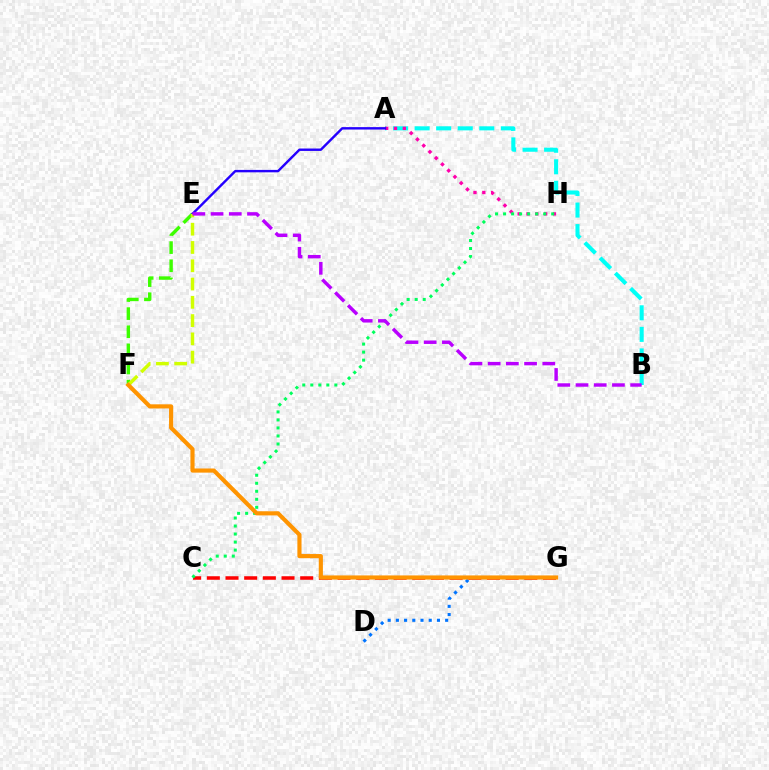{('A', 'B'): [{'color': '#00fff6', 'line_style': 'dashed', 'thickness': 2.93}], ('A', 'H'): [{'color': '#ff00ac', 'line_style': 'dotted', 'thickness': 2.4}], ('C', 'G'): [{'color': '#ff0000', 'line_style': 'dashed', 'thickness': 2.54}], ('C', 'H'): [{'color': '#00ff5c', 'line_style': 'dotted', 'thickness': 2.18}], ('E', 'F'): [{'color': '#3dff00', 'line_style': 'dashed', 'thickness': 2.46}, {'color': '#d1ff00', 'line_style': 'dashed', 'thickness': 2.48}], ('A', 'E'): [{'color': '#2500ff', 'line_style': 'solid', 'thickness': 1.74}], ('D', 'G'): [{'color': '#0074ff', 'line_style': 'dotted', 'thickness': 2.23}], ('F', 'G'): [{'color': '#ff9400', 'line_style': 'solid', 'thickness': 2.98}], ('B', 'E'): [{'color': '#b900ff', 'line_style': 'dashed', 'thickness': 2.47}]}